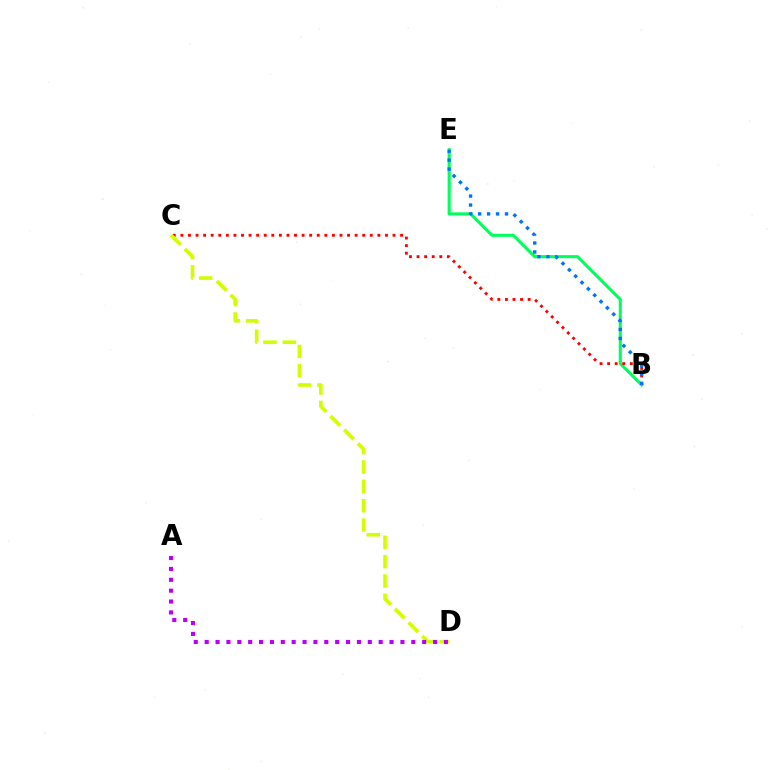{('B', 'E'): [{'color': '#00ff5c', 'line_style': 'solid', 'thickness': 2.22}, {'color': '#0074ff', 'line_style': 'dotted', 'thickness': 2.43}], ('B', 'C'): [{'color': '#ff0000', 'line_style': 'dotted', 'thickness': 2.06}], ('C', 'D'): [{'color': '#d1ff00', 'line_style': 'dashed', 'thickness': 2.63}], ('A', 'D'): [{'color': '#b900ff', 'line_style': 'dotted', 'thickness': 2.95}]}